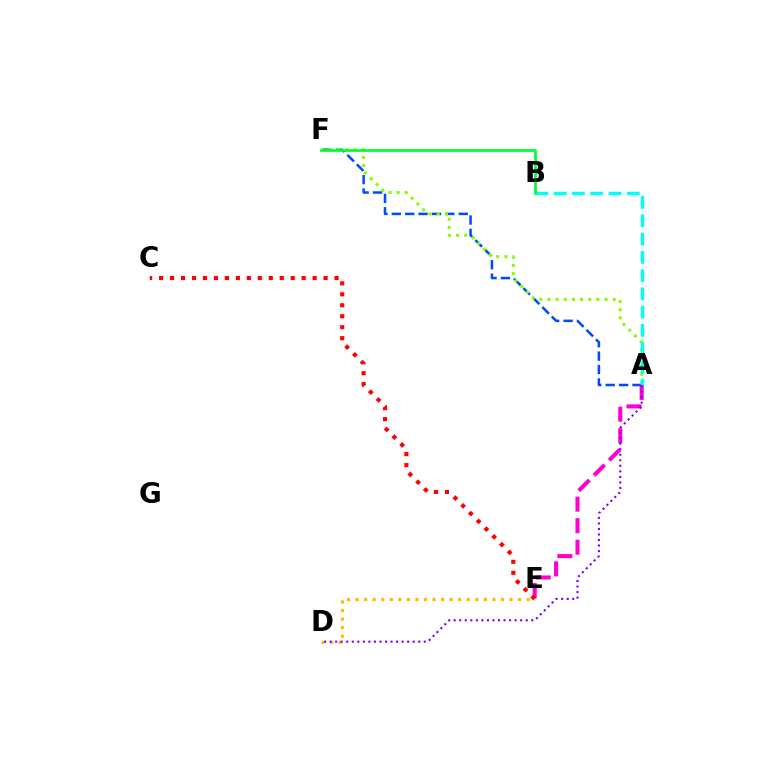{('A', 'F'): [{'color': '#004bff', 'line_style': 'dashed', 'thickness': 1.82}, {'color': '#84ff00', 'line_style': 'dotted', 'thickness': 2.22}], ('D', 'E'): [{'color': '#ffbd00', 'line_style': 'dotted', 'thickness': 2.32}], ('A', 'E'): [{'color': '#ff00cf', 'line_style': 'dashed', 'thickness': 2.93}], ('A', 'B'): [{'color': '#00fff6', 'line_style': 'dashed', 'thickness': 2.48}], ('B', 'F'): [{'color': '#00ff39', 'line_style': 'solid', 'thickness': 1.98}], ('A', 'D'): [{'color': '#7200ff', 'line_style': 'dotted', 'thickness': 1.5}], ('C', 'E'): [{'color': '#ff0000', 'line_style': 'dotted', 'thickness': 2.98}]}